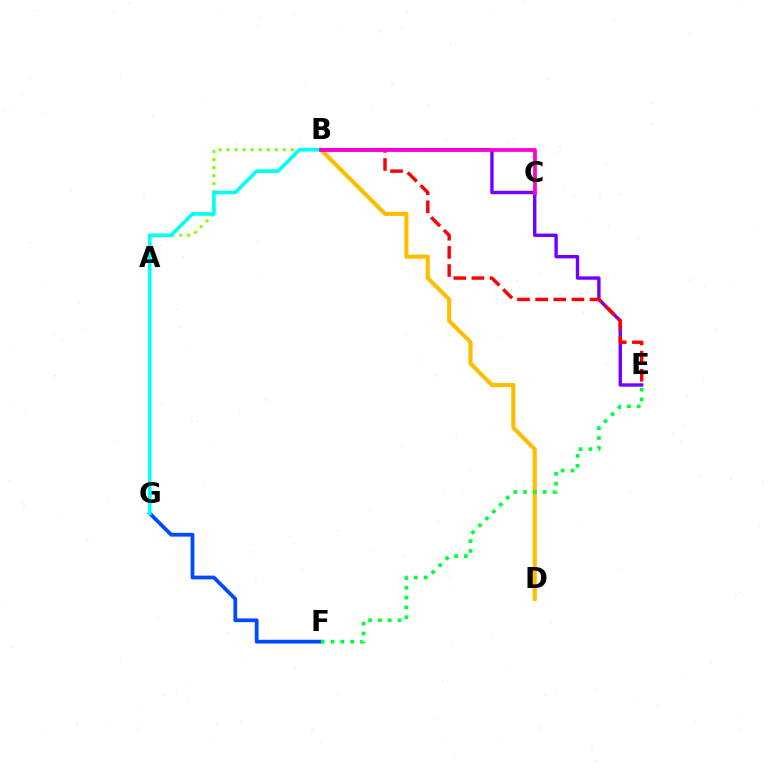{('F', 'G'): [{'color': '#004bff', 'line_style': 'solid', 'thickness': 2.71}], ('B', 'D'): [{'color': '#ffbd00', 'line_style': 'solid', 'thickness': 2.96}], ('A', 'B'): [{'color': '#84ff00', 'line_style': 'dotted', 'thickness': 2.18}], ('B', 'E'): [{'color': '#7200ff', 'line_style': 'solid', 'thickness': 2.44}, {'color': '#ff0000', 'line_style': 'dashed', 'thickness': 2.46}], ('B', 'G'): [{'color': '#00fff6', 'line_style': 'solid', 'thickness': 2.63}], ('B', 'C'): [{'color': '#ff00cf', 'line_style': 'solid', 'thickness': 2.68}], ('E', 'F'): [{'color': '#00ff39', 'line_style': 'dotted', 'thickness': 2.67}]}